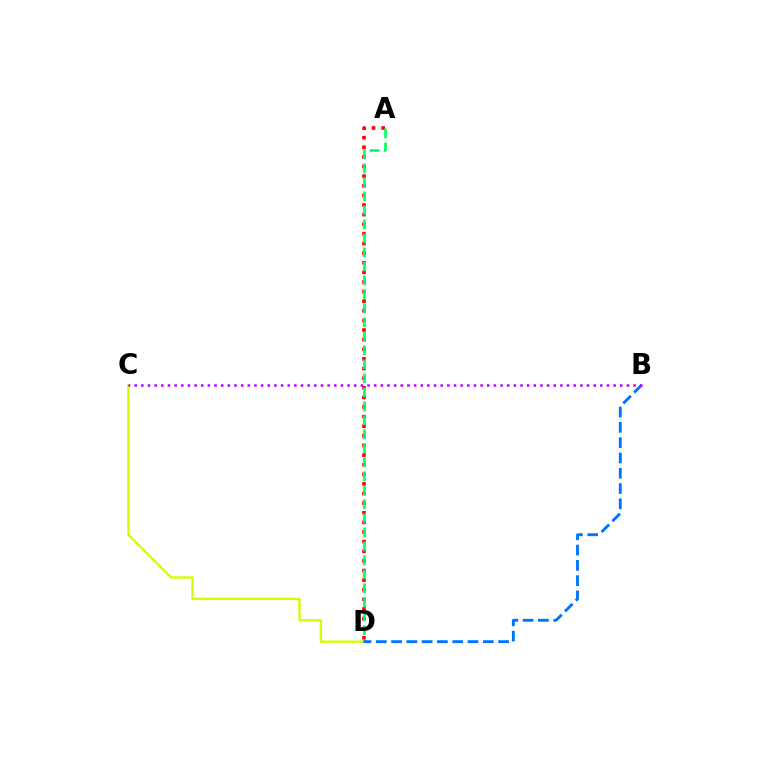{('A', 'D'): [{'color': '#ff0000', 'line_style': 'dotted', 'thickness': 2.61}, {'color': '#00ff5c', 'line_style': 'dashed', 'thickness': 1.9}], ('C', 'D'): [{'color': '#d1ff00', 'line_style': 'solid', 'thickness': 1.68}], ('B', 'D'): [{'color': '#0074ff', 'line_style': 'dashed', 'thickness': 2.08}], ('B', 'C'): [{'color': '#b900ff', 'line_style': 'dotted', 'thickness': 1.81}]}